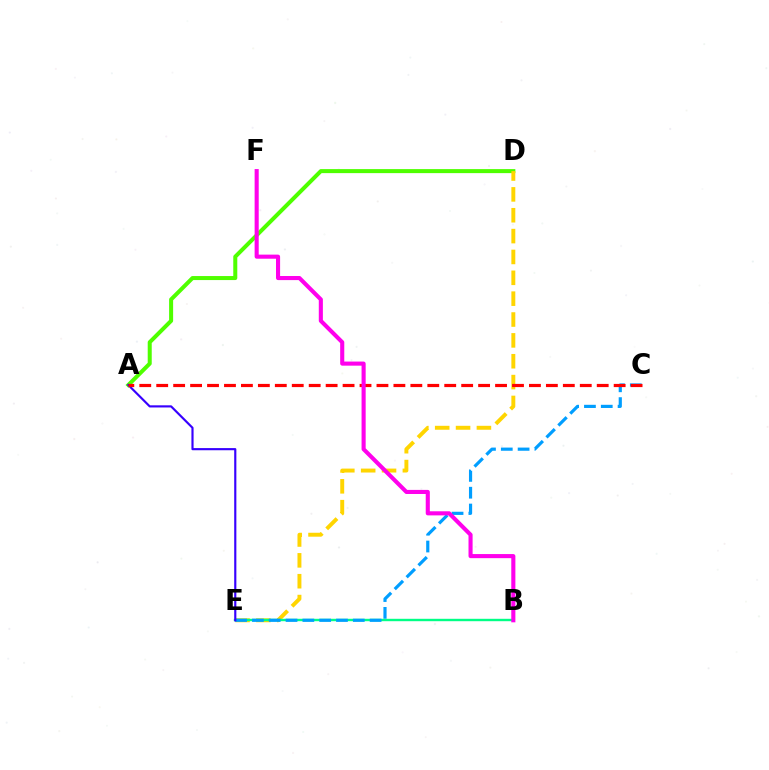{('A', 'D'): [{'color': '#4fff00', 'line_style': 'solid', 'thickness': 2.89}], ('D', 'E'): [{'color': '#ffd500', 'line_style': 'dashed', 'thickness': 2.83}], ('B', 'E'): [{'color': '#00ff86', 'line_style': 'solid', 'thickness': 1.73}], ('C', 'E'): [{'color': '#009eff', 'line_style': 'dashed', 'thickness': 2.28}], ('A', 'E'): [{'color': '#3700ff', 'line_style': 'solid', 'thickness': 1.55}], ('A', 'C'): [{'color': '#ff0000', 'line_style': 'dashed', 'thickness': 2.3}], ('B', 'F'): [{'color': '#ff00ed', 'line_style': 'solid', 'thickness': 2.95}]}